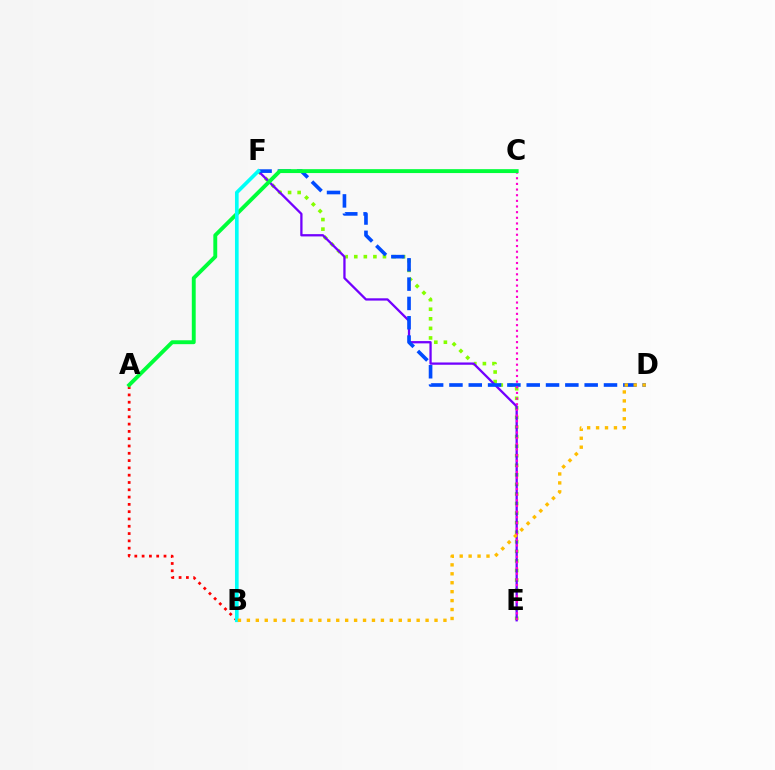{('E', 'F'): [{'color': '#84ff00', 'line_style': 'dotted', 'thickness': 2.6}, {'color': '#7200ff', 'line_style': 'solid', 'thickness': 1.65}], ('A', 'B'): [{'color': '#ff0000', 'line_style': 'dotted', 'thickness': 1.98}], ('D', 'F'): [{'color': '#004bff', 'line_style': 'dashed', 'thickness': 2.62}], ('C', 'E'): [{'color': '#ff00cf', 'line_style': 'dotted', 'thickness': 1.54}], ('A', 'C'): [{'color': '#00ff39', 'line_style': 'solid', 'thickness': 2.8}], ('B', 'F'): [{'color': '#00fff6', 'line_style': 'solid', 'thickness': 2.63}], ('B', 'D'): [{'color': '#ffbd00', 'line_style': 'dotted', 'thickness': 2.43}]}